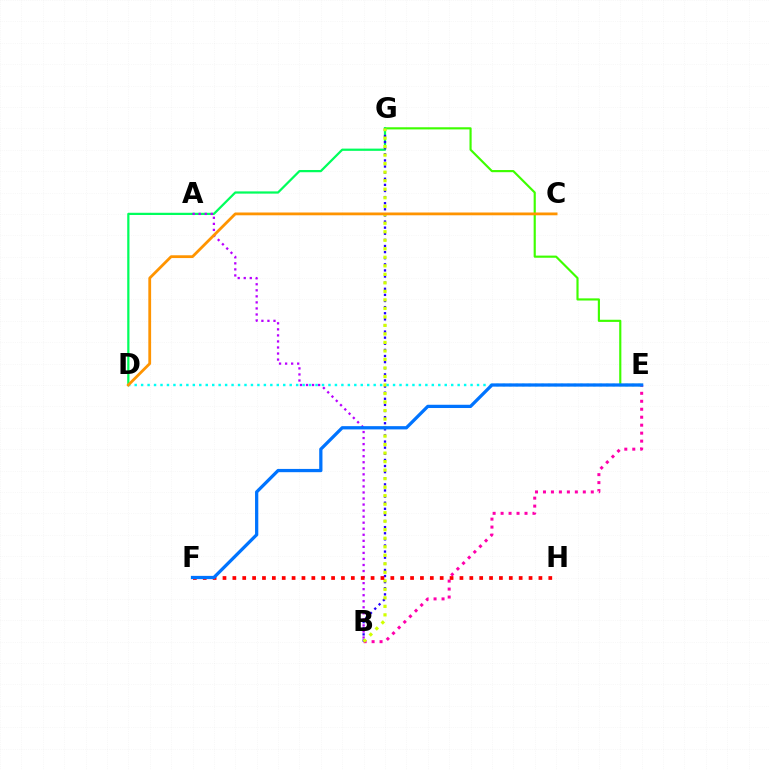{('B', 'E'): [{'color': '#ff00ac', 'line_style': 'dotted', 'thickness': 2.17}], ('E', 'G'): [{'color': '#3dff00', 'line_style': 'solid', 'thickness': 1.55}], ('D', 'G'): [{'color': '#00ff5c', 'line_style': 'solid', 'thickness': 1.61}], ('A', 'B'): [{'color': '#b900ff', 'line_style': 'dotted', 'thickness': 1.64}], ('B', 'G'): [{'color': '#2500ff', 'line_style': 'dotted', 'thickness': 1.66}, {'color': '#d1ff00', 'line_style': 'dotted', 'thickness': 2.31}], ('D', 'E'): [{'color': '#00fff6', 'line_style': 'dotted', 'thickness': 1.76}], ('F', 'H'): [{'color': '#ff0000', 'line_style': 'dotted', 'thickness': 2.68}], ('E', 'F'): [{'color': '#0074ff', 'line_style': 'solid', 'thickness': 2.35}], ('C', 'D'): [{'color': '#ff9400', 'line_style': 'solid', 'thickness': 2.0}]}